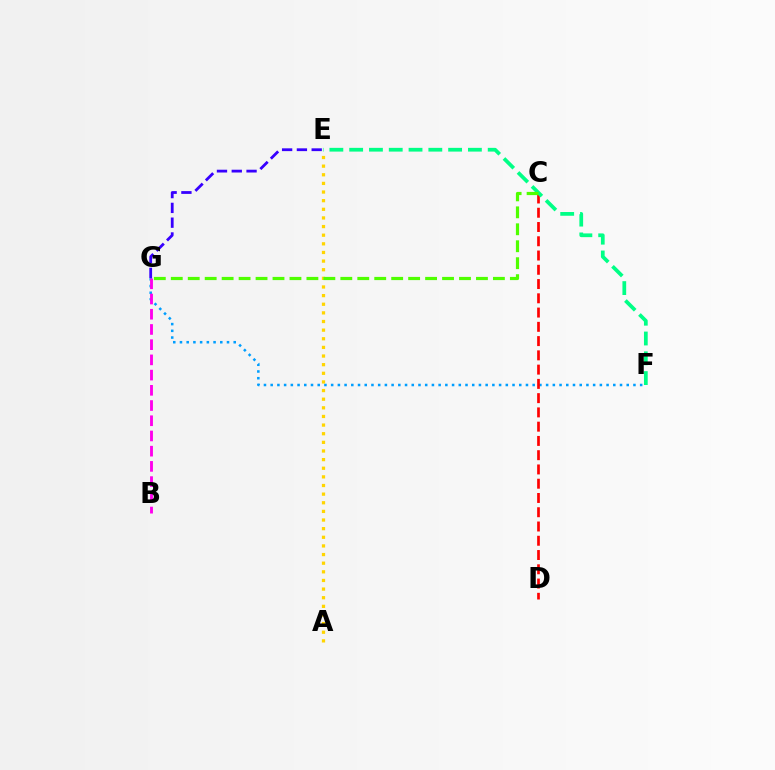{('F', 'G'): [{'color': '#009eff', 'line_style': 'dotted', 'thickness': 1.83}], ('B', 'G'): [{'color': '#ff00ed', 'line_style': 'dashed', 'thickness': 2.07}], ('C', 'D'): [{'color': '#ff0000', 'line_style': 'dashed', 'thickness': 1.94}], ('E', 'F'): [{'color': '#00ff86', 'line_style': 'dashed', 'thickness': 2.69}], ('A', 'E'): [{'color': '#ffd500', 'line_style': 'dotted', 'thickness': 2.35}], ('E', 'G'): [{'color': '#3700ff', 'line_style': 'dashed', 'thickness': 2.01}], ('C', 'G'): [{'color': '#4fff00', 'line_style': 'dashed', 'thickness': 2.3}]}